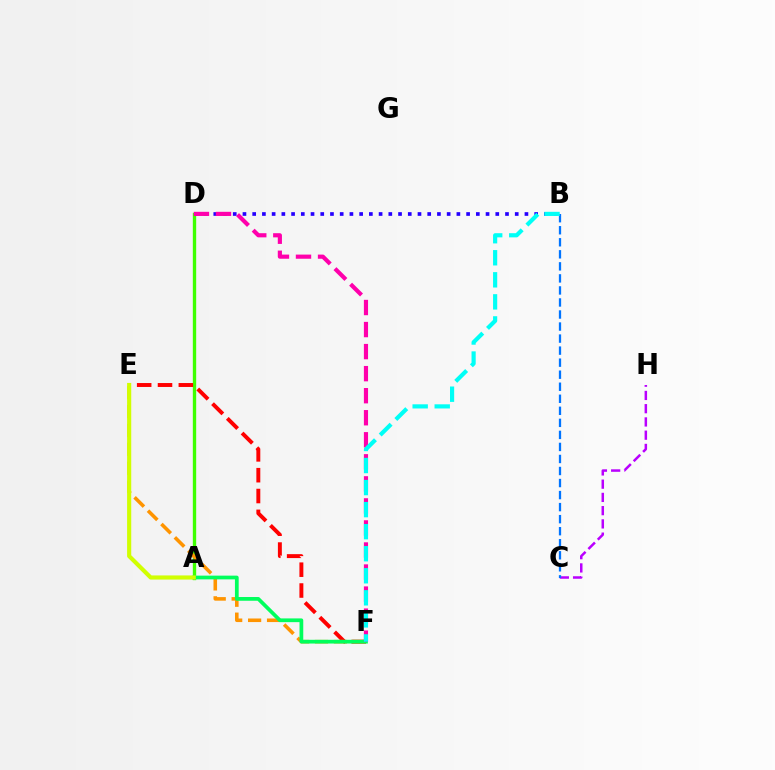{('A', 'D'): [{'color': '#3dff00', 'line_style': 'solid', 'thickness': 2.42}], ('E', 'F'): [{'color': '#ff0000', 'line_style': 'dashed', 'thickness': 2.83}, {'color': '#ff9400', 'line_style': 'dashed', 'thickness': 2.57}], ('B', 'D'): [{'color': '#2500ff', 'line_style': 'dotted', 'thickness': 2.64}], ('C', 'H'): [{'color': '#b900ff', 'line_style': 'dashed', 'thickness': 1.8}], ('B', 'C'): [{'color': '#0074ff', 'line_style': 'dashed', 'thickness': 1.64}], ('A', 'F'): [{'color': '#00ff5c', 'line_style': 'solid', 'thickness': 2.69}], ('D', 'F'): [{'color': '#ff00ac', 'line_style': 'dashed', 'thickness': 2.99}], ('A', 'E'): [{'color': '#d1ff00', 'line_style': 'solid', 'thickness': 2.97}], ('B', 'F'): [{'color': '#00fff6', 'line_style': 'dashed', 'thickness': 3.0}]}